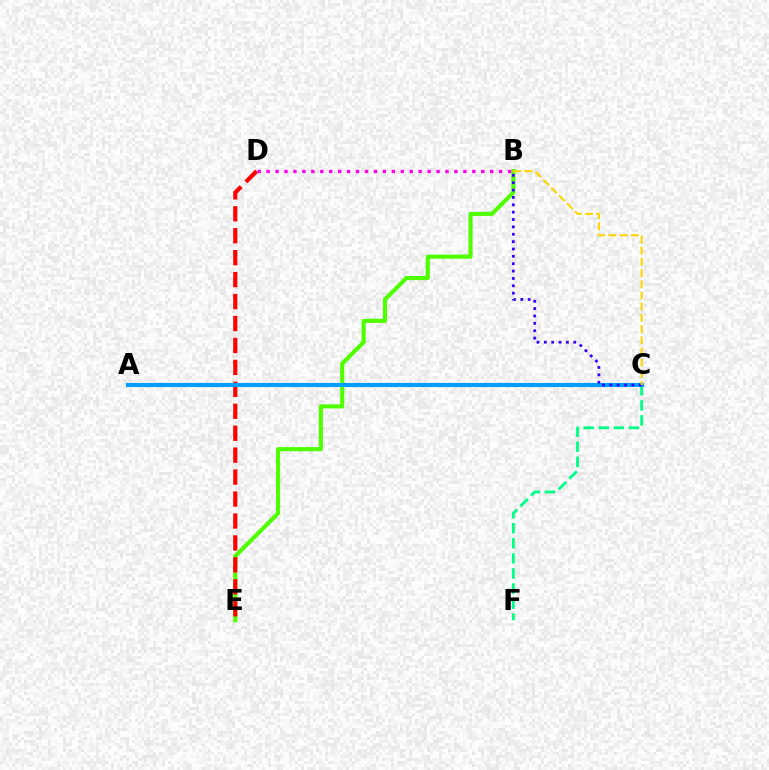{('C', 'F'): [{'color': '#00ff86', 'line_style': 'dashed', 'thickness': 2.05}], ('B', 'E'): [{'color': '#4fff00', 'line_style': 'solid', 'thickness': 2.96}], ('D', 'E'): [{'color': '#ff0000', 'line_style': 'dashed', 'thickness': 2.98}], ('A', 'C'): [{'color': '#009eff', 'line_style': 'solid', 'thickness': 2.95}], ('B', 'C'): [{'color': '#3700ff', 'line_style': 'dotted', 'thickness': 2.0}, {'color': '#ffd500', 'line_style': 'dashed', 'thickness': 1.52}], ('B', 'D'): [{'color': '#ff00ed', 'line_style': 'dotted', 'thickness': 2.43}]}